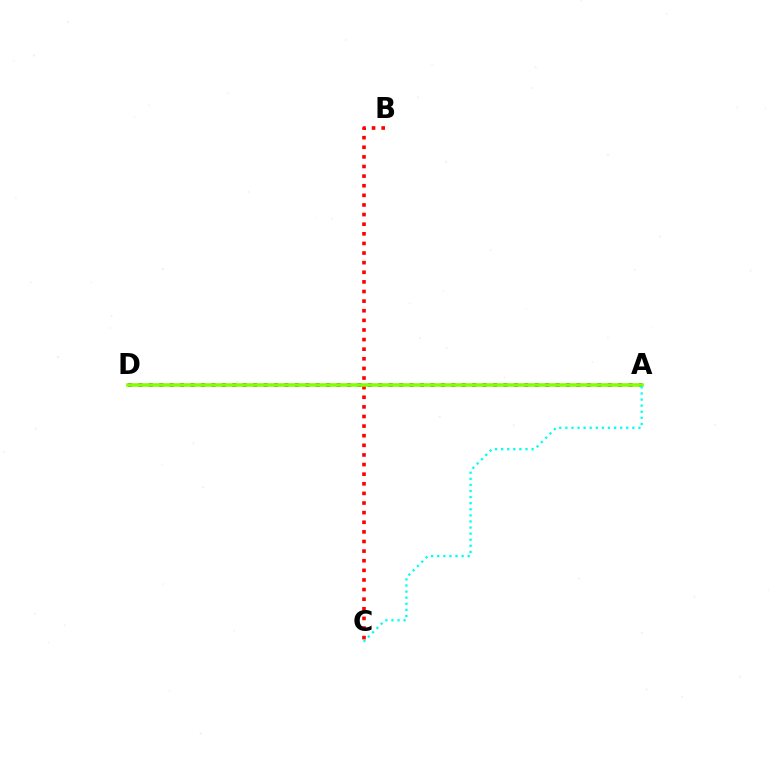{('A', 'D'): [{'color': '#7200ff', 'line_style': 'dotted', 'thickness': 2.83}, {'color': '#84ff00', 'line_style': 'solid', 'thickness': 2.59}], ('B', 'C'): [{'color': '#ff0000', 'line_style': 'dotted', 'thickness': 2.61}], ('A', 'C'): [{'color': '#00fff6', 'line_style': 'dotted', 'thickness': 1.65}]}